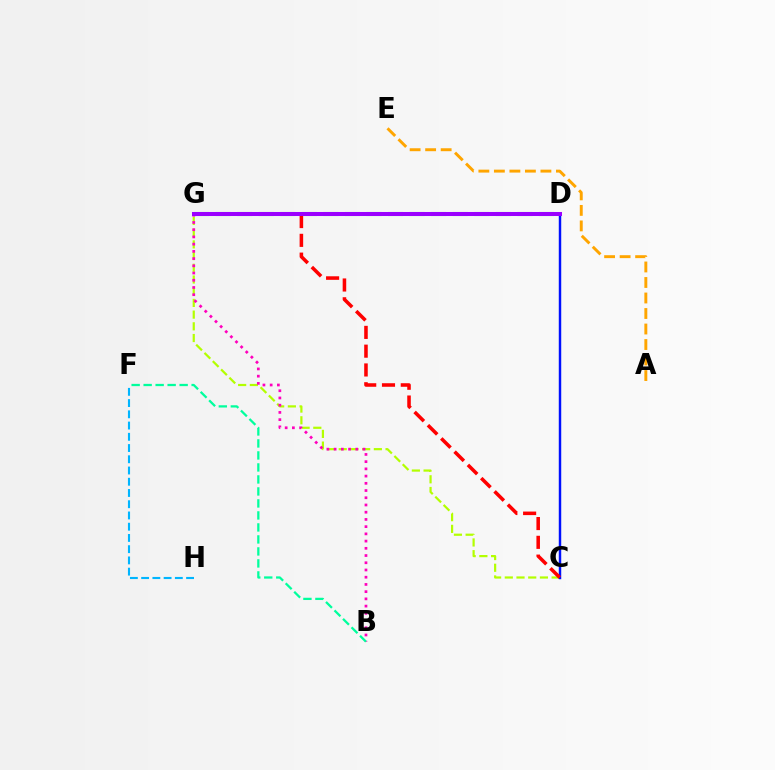{('C', 'G'): [{'color': '#b3ff00', 'line_style': 'dashed', 'thickness': 1.59}, {'color': '#ff0000', 'line_style': 'dashed', 'thickness': 2.55}], ('C', 'D'): [{'color': '#0010ff', 'line_style': 'solid', 'thickness': 1.77}], ('D', 'G'): [{'color': '#08ff00', 'line_style': 'dashed', 'thickness': 2.93}, {'color': '#9b00ff', 'line_style': 'solid', 'thickness': 2.9}], ('B', 'G'): [{'color': '#ff00bd', 'line_style': 'dotted', 'thickness': 1.96}], ('B', 'F'): [{'color': '#00ff9d', 'line_style': 'dashed', 'thickness': 1.63}], ('F', 'H'): [{'color': '#00b5ff', 'line_style': 'dashed', 'thickness': 1.53}], ('A', 'E'): [{'color': '#ffa500', 'line_style': 'dashed', 'thickness': 2.11}]}